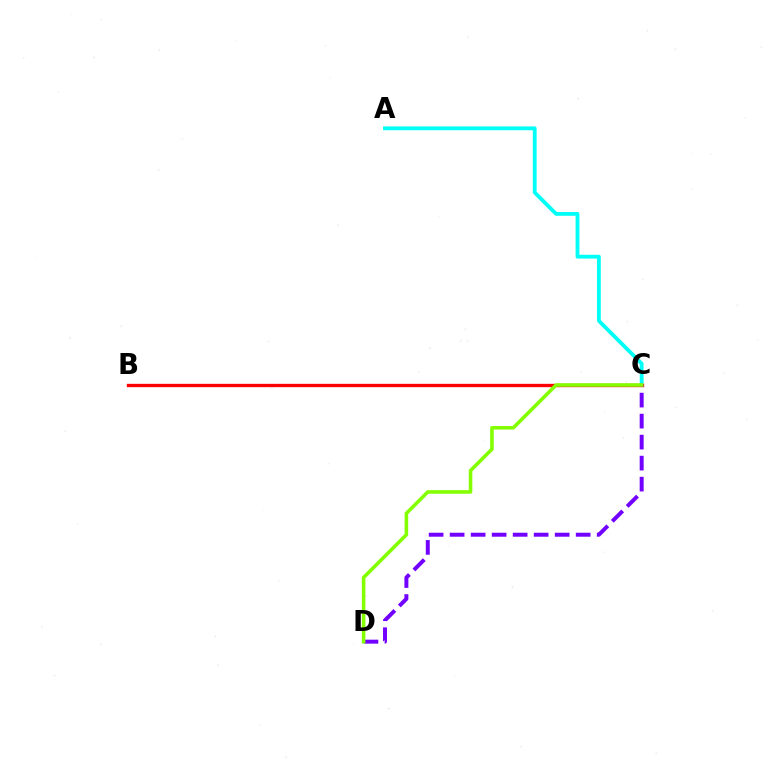{('A', 'C'): [{'color': '#00fff6', 'line_style': 'solid', 'thickness': 2.75}], ('B', 'C'): [{'color': '#ff0000', 'line_style': 'solid', 'thickness': 2.41}], ('C', 'D'): [{'color': '#7200ff', 'line_style': 'dashed', 'thickness': 2.85}, {'color': '#84ff00', 'line_style': 'solid', 'thickness': 2.57}]}